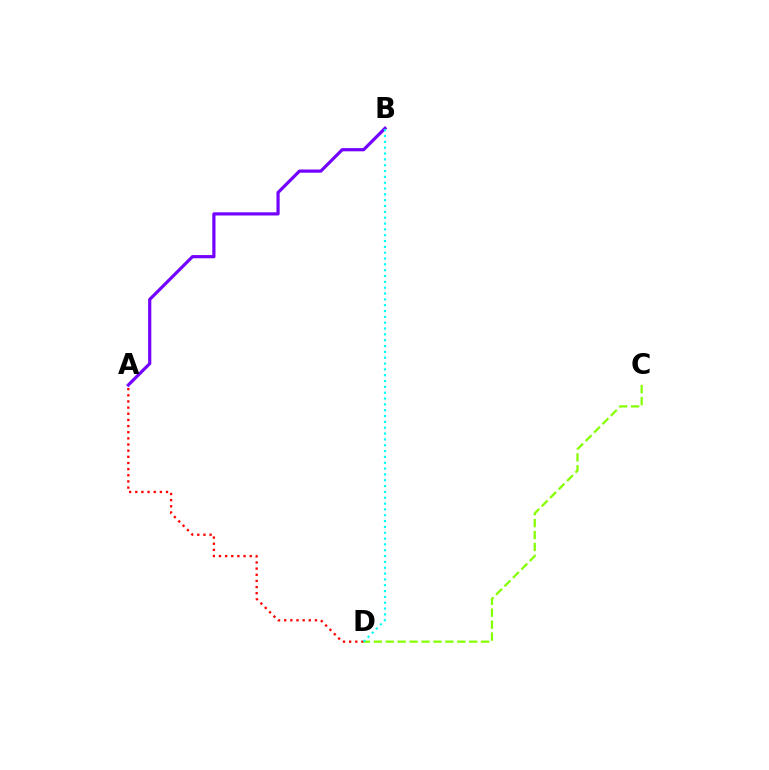{('A', 'D'): [{'color': '#ff0000', 'line_style': 'dotted', 'thickness': 1.67}], ('C', 'D'): [{'color': '#84ff00', 'line_style': 'dashed', 'thickness': 1.62}], ('A', 'B'): [{'color': '#7200ff', 'line_style': 'solid', 'thickness': 2.29}], ('B', 'D'): [{'color': '#00fff6', 'line_style': 'dotted', 'thickness': 1.59}]}